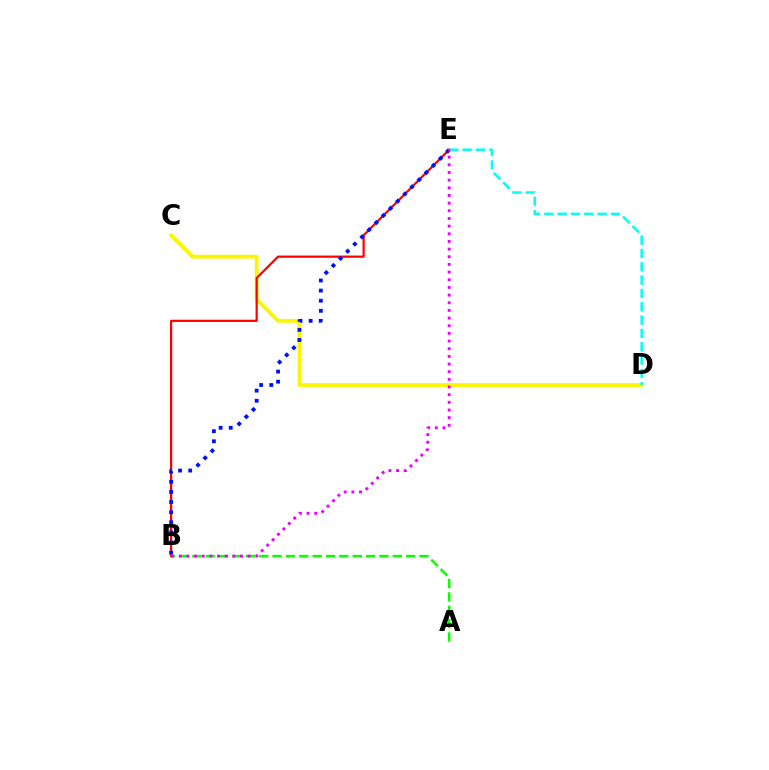{('C', 'D'): [{'color': '#fcf500', 'line_style': 'solid', 'thickness': 2.72}], ('B', 'E'): [{'color': '#ff0000', 'line_style': 'solid', 'thickness': 1.6}, {'color': '#0010ff', 'line_style': 'dotted', 'thickness': 2.75}, {'color': '#ee00ff', 'line_style': 'dotted', 'thickness': 2.08}], ('D', 'E'): [{'color': '#00fff6', 'line_style': 'dashed', 'thickness': 1.81}], ('A', 'B'): [{'color': '#08ff00', 'line_style': 'dashed', 'thickness': 1.81}]}